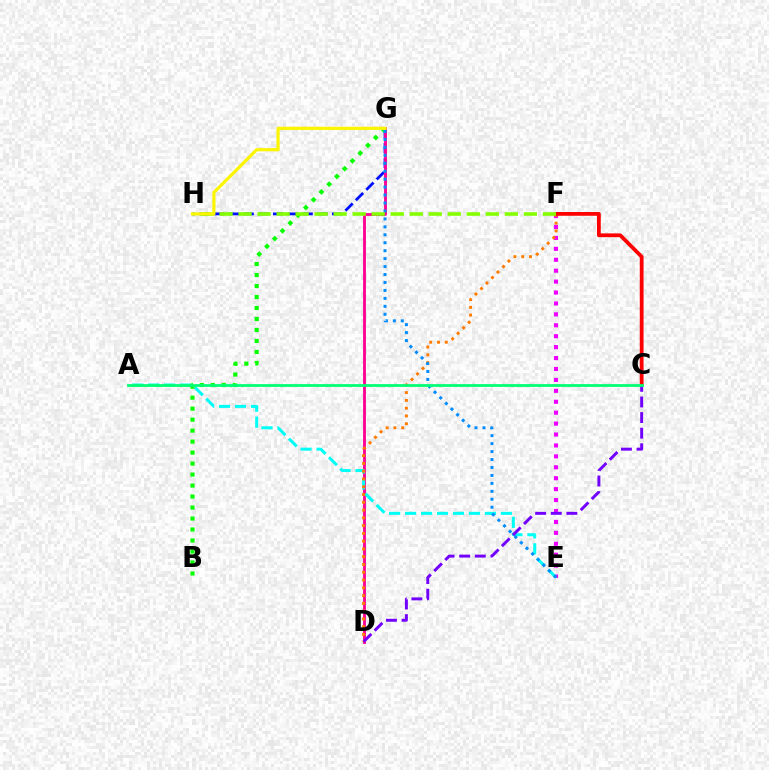{('G', 'H'): [{'color': '#0010ff', 'line_style': 'dashed', 'thickness': 2.0}, {'color': '#fcf500', 'line_style': 'solid', 'thickness': 2.28}], ('D', 'G'): [{'color': '#ff0094', 'line_style': 'solid', 'thickness': 2.05}], ('E', 'F'): [{'color': '#ee00ff', 'line_style': 'dotted', 'thickness': 2.97}], ('A', 'E'): [{'color': '#00fff6', 'line_style': 'dashed', 'thickness': 2.17}], ('B', 'G'): [{'color': '#08ff00', 'line_style': 'dotted', 'thickness': 2.99}], ('D', 'F'): [{'color': '#ff7c00', 'line_style': 'dotted', 'thickness': 2.11}], ('E', 'G'): [{'color': '#008cff', 'line_style': 'dotted', 'thickness': 2.16}], ('C', 'F'): [{'color': '#ff0000', 'line_style': 'solid', 'thickness': 2.72}], ('C', 'D'): [{'color': '#7200ff', 'line_style': 'dashed', 'thickness': 2.12}], ('A', 'C'): [{'color': '#00ff74', 'line_style': 'solid', 'thickness': 1.99}], ('F', 'H'): [{'color': '#84ff00', 'line_style': 'dashed', 'thickness': 2.58}]}